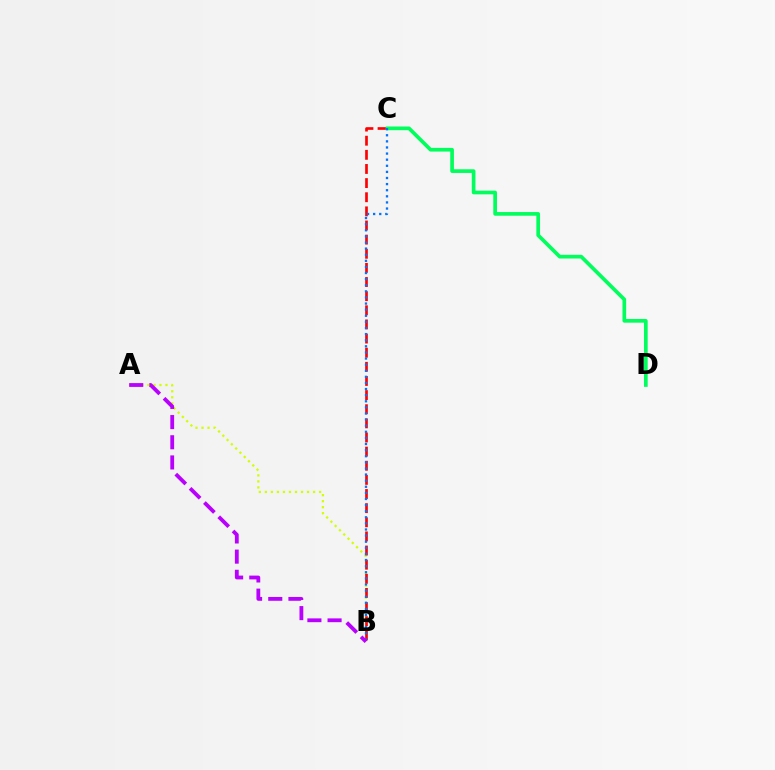{('A', 'B'): [{'color': '#d1ff00', 'line_style': 'dotted', 'thickness': 1.64}, {'color': '#b900ff', 'line_style': 'dashed', 'thickness': 2.74}], ('B', 'C'): [{'color': '#ff0000', 'line_style': 'dashed', 'thickness': 1.92}, {'color': '#0074ff', 'line_style': 'dotted', 'thickness': 1.66}], ('C', 'D'): [{'color': '#00ff5c', 'line_style': 'solid', 'thickness': 2.65}]}